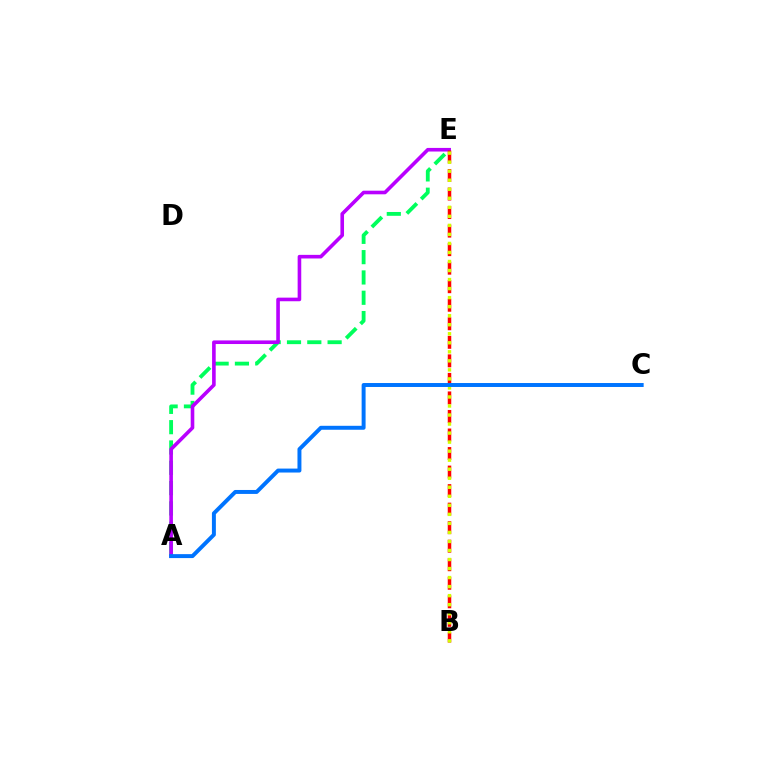{('A', 'E'): [{'color': '#00ff5c', 'line_style': 'dashed', 'thickness': 2.76}, {'color': '#b900ff', 'line_style': 'solid', 'thickness': 2.6}], ('B', 'E'): [{'color': '#ff0000', 'line_style': 'dashed', 'thickness': 2.52}, {'color': '#d1ff00', 'line_style': 'dotted', 'thickness': 2.45}], ('A', 'C'): [{'color': '#0074ff', 'line_style': 'solid', 'thickness': 2.85}]}